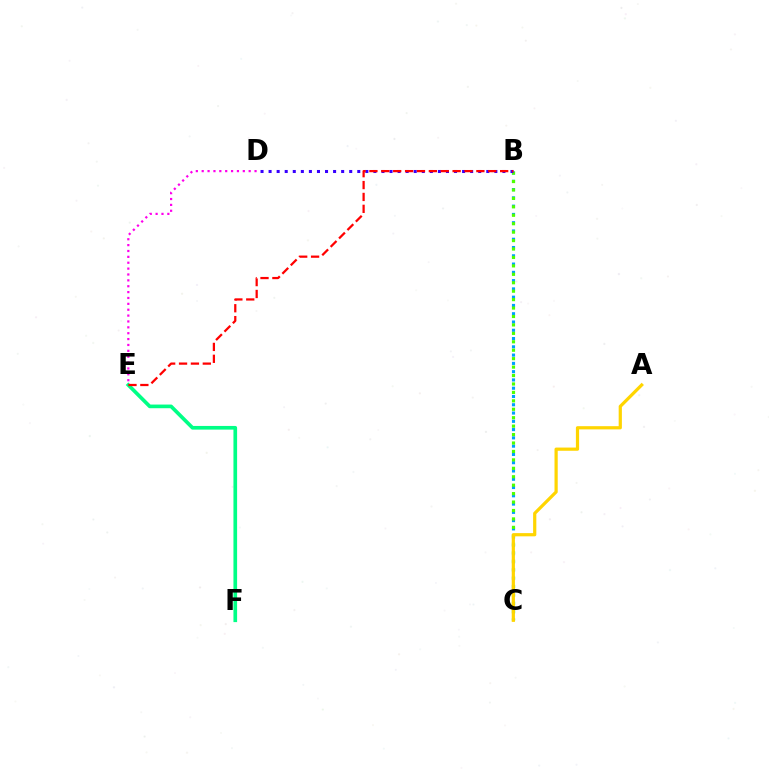{('B', 'C'): [{'color': '#009eff', 'line_style': 'dotted', 'thickness': 2.25}, {'color': '#4fff00', 'line_style': 'dotted', 'thickness': 2.29}], ('E', 'F'): [{'color': '#00ff86', 'line_style': 'solid', 'thickness': 2.64}], ('A', 'C'): [{'color': '#ffd500', 'line_style': 'solid', 'thickness': 2.31}], ('B', 'D'): [{'color': '#3700ff', 'line_style': 'dotted', 'thickness': 2.19}], ('D', 'E'): [{'color': '#ff00ed', 'line_style': 'dotted', 'thickness': 1.6}], ('B', 'E'): [{'color': '#ff0000', 'line_style': 'dashed', 'thickness': 1.61}]}